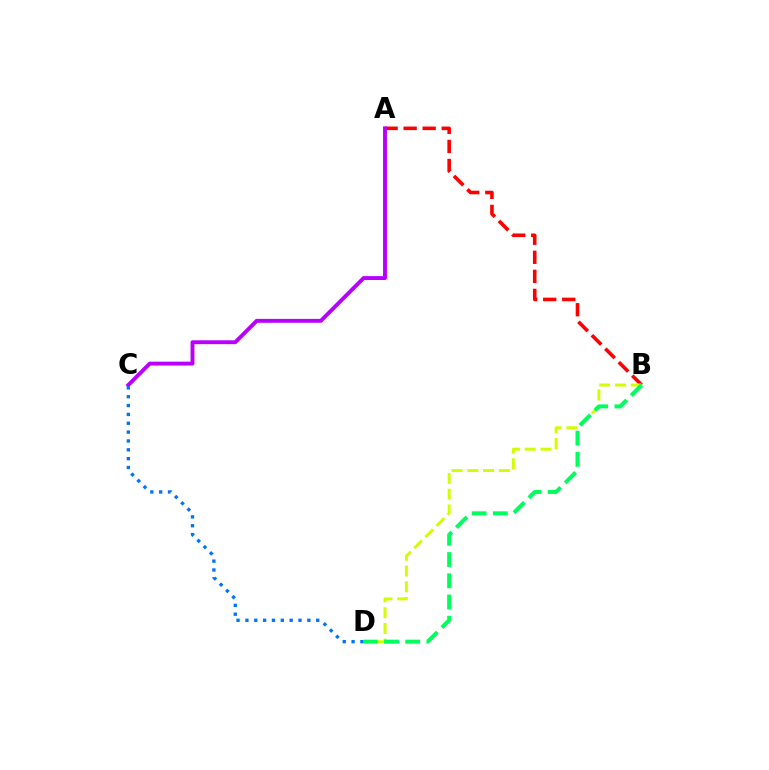{('A', 'B'): [{'color': '#ff0000', 'line_style': 'dashed', 'thickness': 2.59}], ('B', 'D'): [{'color': '#d1ff00', 'line_style': 'dashed', 'thickness': 2.14}, {'color': '#00ff5c', 'line_style': 'dashed', 'thickness': 2.88}], ('A', 'C'): [{'color': '#b900ff', 'line_style': 'solid', 'thickness': 2.81}], ('C', 'D'): [{'color': '#0074ff', 'line_style': 'dotted', 'thickness': 2.4}]}